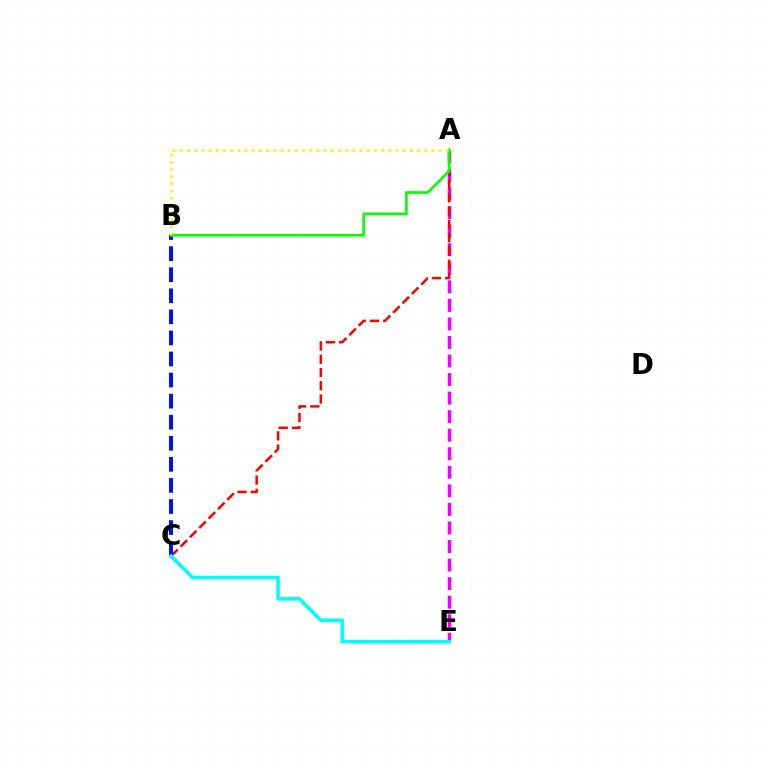{('A', 'E'): [{'color': '#ee00ff', 'line_style': 'dashed', 'thickness': 2.52}], ('A', 'C'): [{'color': '#ff0000', 'line_style': 'dashed', 'thickness': 1.8}], ('B', 'C'): [{'color': '#0010ff', 'line_style': 'dashed', 'thickness': 2.86}], ('A', 'B'): [{'color': '#08ff00', 'line_style': 'solid', 'thickness': 1.93}, {'color': '#fcf500', 'line_style': 'dotted', 'thickness': 1.95}], ('C', 'E'): [{'color': '#00fff6', 'line_style': 'solid', 'thickness': 2.58}]}